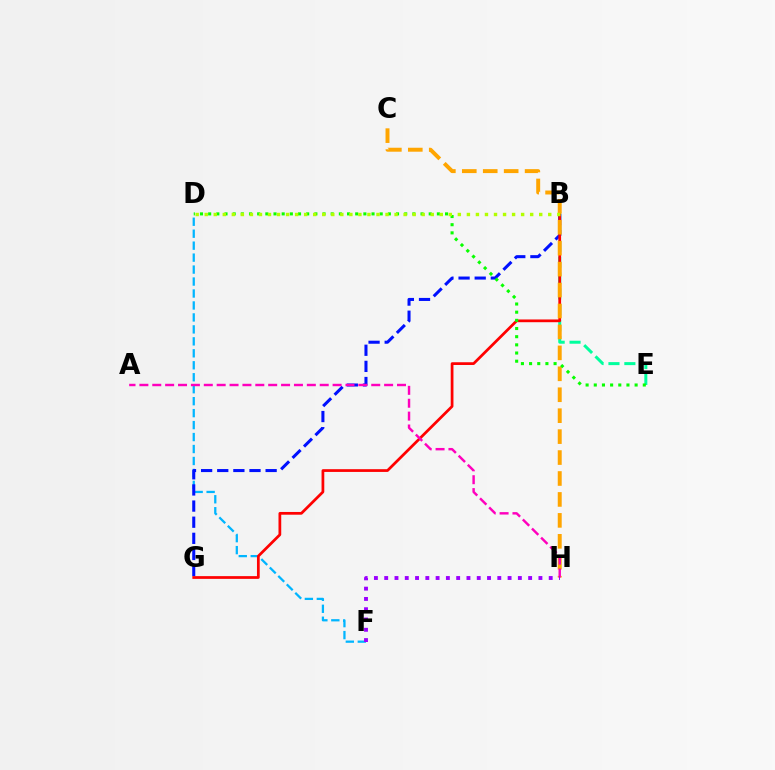{('D', 'F'): [{'color': '#00b5ff', 'line_style': 'dashed', 'thickness': 1.63}], ('B', 'E'): [{'color': '#00ff9d', 'line_style': 'dashed', 'thickness': 2.16}], ('B', 'G'): [{'color': '#0010ff', 'line_style': 'dashed', 'thickness': 2.19}, {'color': '#ff0000', 'line_style': 'solid', 'thickness': 1.97}], ('C', 'H'): [{'color': '#ffa500', 'line_style': 'dashed', 'thickness': 2.84}], ('A', 'H'): [{'color': '#ff00bd', 'line_style': 'dashed', 'thickness': 1.75}], ('D', 'E'): [{'color': '#08ff00', 'line_style': 'dotted', 'thickness': 2.22}], ('F', 'H'): [{'color': '#9b00ff', 'line_style': 'dotted', 'thickness': 2.79}], ('B', 'D'): [{'color': '#b3ff00', 'line_style': 'dotted', 'thickness': 2.46}]}